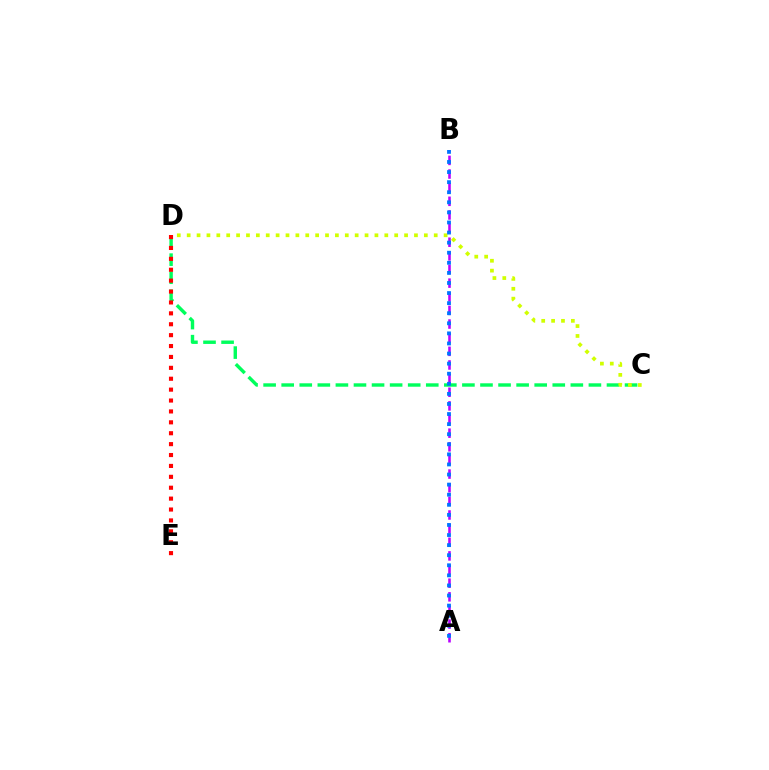{('C', 'D'): [{'color': '#00ff5c', 'line_style': 'dashed', 'thickness': 2.46}, {'color': '#d1ff00', 'line_style': 'dotted', 'thickness': 2.68}], ('D', 'E'): [{'color': '#ff0000', 'line_style': 'dotted', 'thickness': 2.96}], ('A', 'B'): [{'color': '#b900ff', 'line_style': 'dashed', 'thickness': 1.85}, {'color': '#0074ff', 'line_style': 'dotted', 'thickness': 2.74}]}